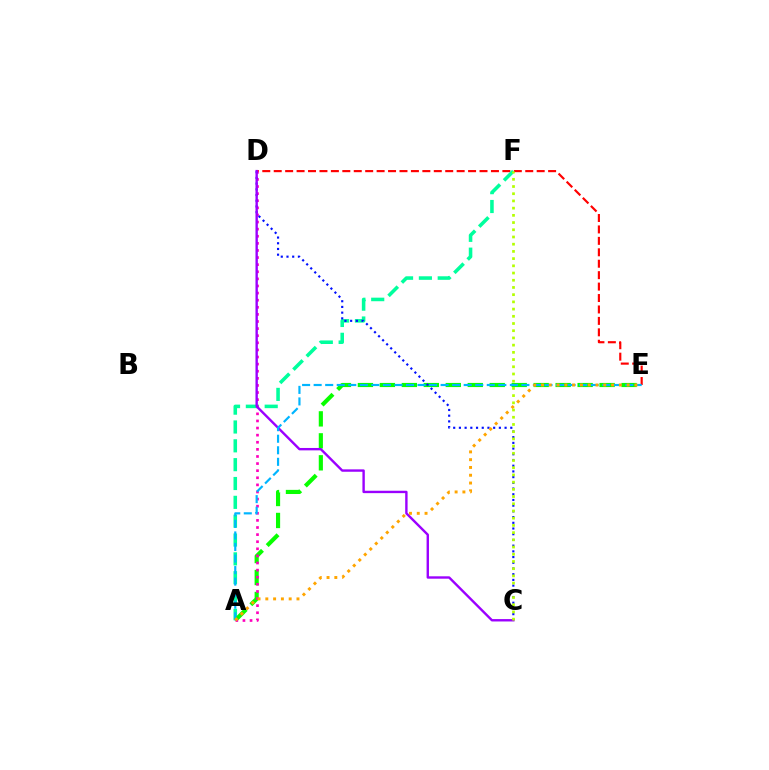{('D', 'E'): [{'color': '#ff0000', 'line_style': 'dashed', 'thickness': 1.55}], ('A', 'F'): [{'color': '#00ff9d', 'line_style': 'dashed', 'thickness': 2.56}], ('A', 'E'): [{'color': '#08ff00', 'line_style': 'dashed', 'thickness': 2.98}, {'color': '#00b5ff', 'line_style': 'dashed', 'thickness': 1.57}, {'color': '#ffa500', 'line_style': 'dotted', 'thickness': 2.12}], ('A', 'D'): [{'color': '#ff00bd', 'line_style': 'dotted', 'thickness': 1.93}], ('C', 'D'): [{'color': '#0010ff', 'line_style': 'dotted', 'thickness': 1.55}, {'color': '#9b00ff', 'line_style': 'solid', 'thickness': 1.72}], ('C', 'F'): [{'color': '#b3ff00', 'line_style': 'dotted', 'thickness': 1.96}]}